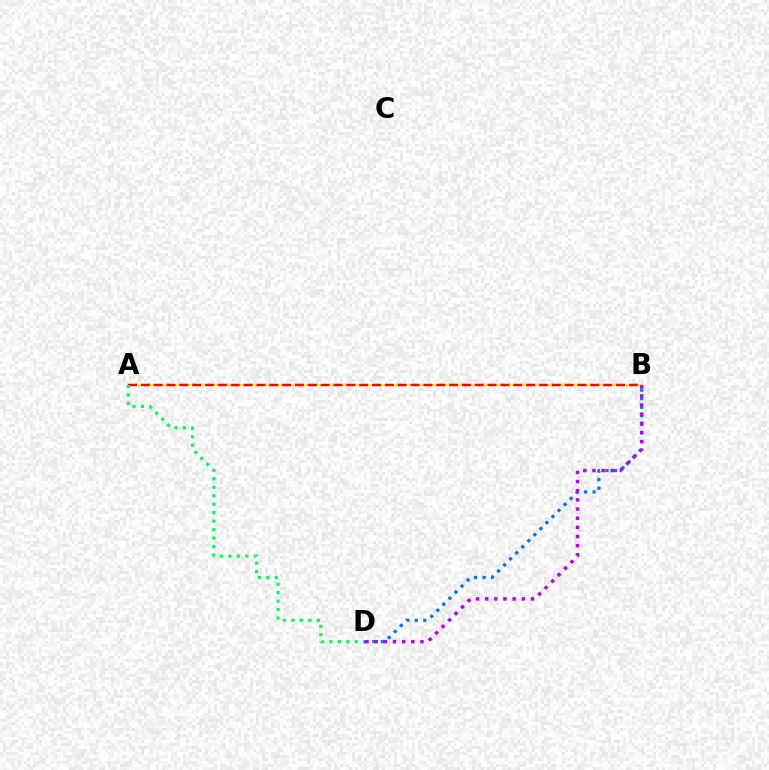{('A', 'B'): [{'color': '#d1ff00', 'line_style': 'solid', 'thickness': 1.52}, {'color': '#ff0000', 'line_style': 'dashed', 'thickness': 1.74}], ('B', 'D'): [{'color': '#0074ff', 'line_style': 'dotted', 'thickness': 2.32}, {'color': '#b900ff', 'line_style': 'dotted', 'thickness': 2.49}], ('A', 'D'): [{'color': '#00ff5c', 'line_style': 'dotted', 'thickness': 2.3}]}